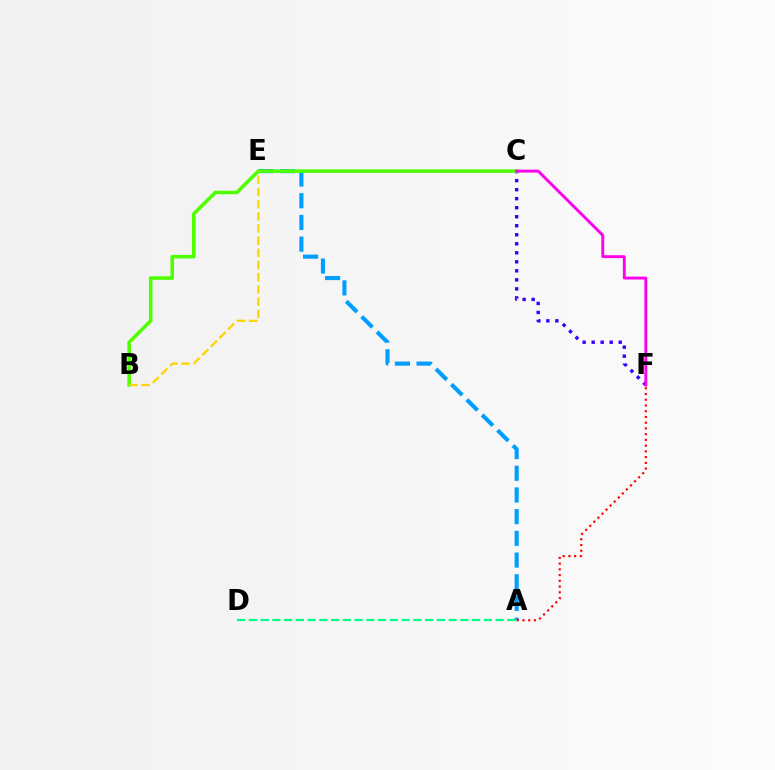{('C', 'F'): [{'color': '#3700ff', 'line_style': 'dotted', 'thickness': 2.45}, {'color': '#ff00ed', 'line_style': 'solid', 'thickness': 2.1}], ('A', 'E'): [{'color': '#009eff', 'line_style': 'dashed', 'thickness': 2.95}], ('A', 'D'): [{'color': '#00ff86', 'line_style': 'dashed', 'thickness': 1.6}], ('B', 'C'): [{'color': '#4fff00', 'line_style': 'solid', 'thickness': 2.56}], ('B', 'E'): [{'color': '#ffd500', 'line_style': 'dashed', 'thickness': 1.66}], ('A', 'F'): [{'color': '#ff0000', 'line_style': 'dotted', 'thickness': 1.56}]}